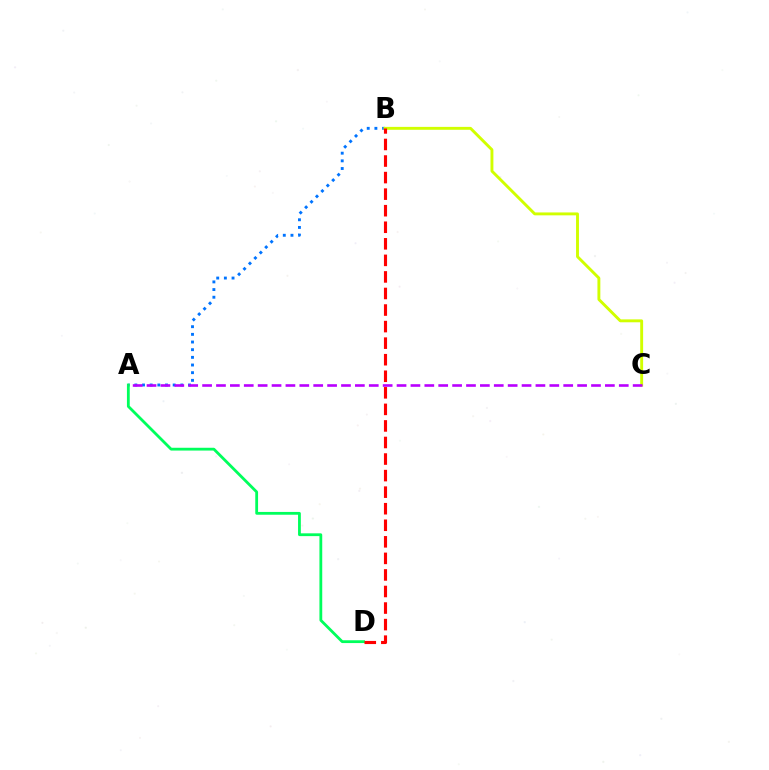{('A', 'B'): [{'color': '#0074ff', 'line_style': 'dotted', 'thickness': 2.08}], ('B', 'C'): [{'color': '#d1ff00', 'line_style': 'solid', 'thickness': 2.09}], ('A', 'D'): [{'color': '#00ff5c', 'line_style': 'solid', 'thickness': 2.02}], ('A', 'C'): [{'color': '#b900ff', 'line_style': 'dashed', 'thickness': 1.89}], ('B', 'D'): [{'color': '#ff0000', 'line_style': 'dashed', 'thickness': 2.25}]}